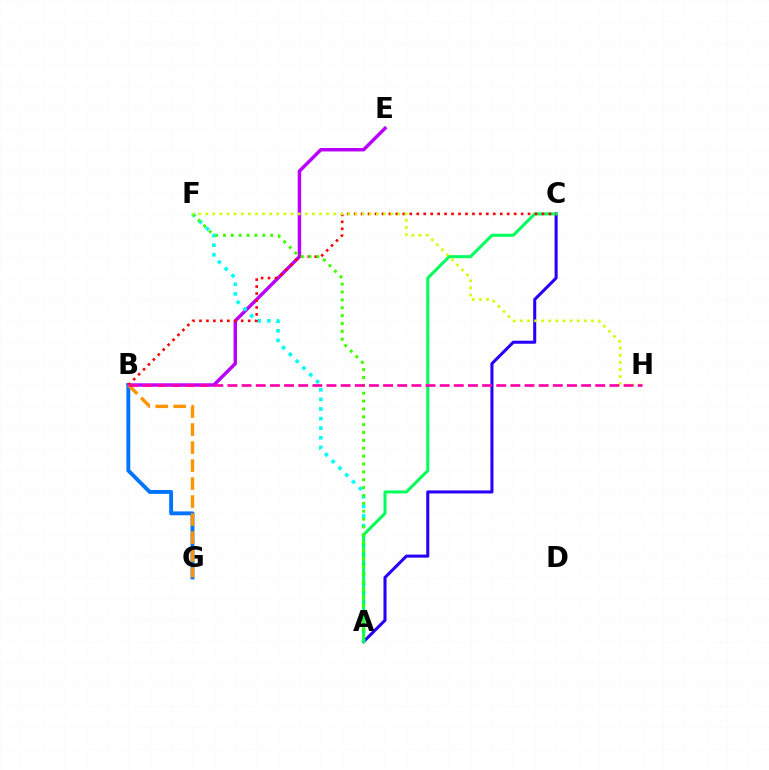{('B', 'E'): [{'color': '#b900ff', 'line_style': 'solid', 'thickness': 2.49}], ('A', 'C'): [{'color': '#2500ff', 'line_style': 'solid', 'thickness': 2.2}, {'color': '#00ff5c', 'line_style': 'solid', 'thickness': 2.17}], ('A', 'F'): [{'color': '#00fff6', 'line_style': 'dotted', 'thickness': 2.61}, {'color': '#3dff00', 'line_style': 'dotted', 'thickness': 2.14}], ('B', 'G'): [{'color': '#0074ff', 'line_style': 'solid', 'thickness': 2.79}, {'color': '#ff9400', 'line_style': 'dashed', 'thickness': 2.44}], ('B', 'C'): [{'color': '#ff0000', 'line_style': 'dotted', 'thickness': 1.89}], ('F', 'H'): [{'color': '#d1ff00', 'line_style': 'dotted', 'thickness': 1.93}], ('B', 'H'): [{'color': '#ff00ac', 'line_style': 'dashed', 'thickness': 1.92}]}